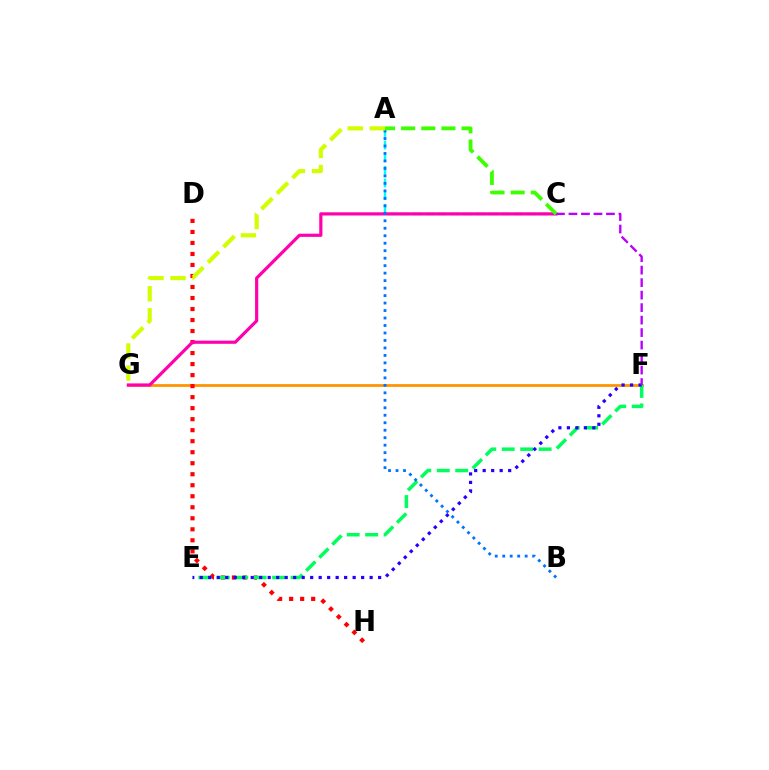{('A', 'C'): [{'color': '#00fff6', 'line_style': 'dashed', 'thickness': 1.72}, {'color': '#3dff00', 'line_style': 'dashed', 'thickness': 2.74}], ('F', 'G'): [{'color': '#ff9400', 'line_style': 'solid', 'thickness': 2.0}], ('D', 'H'): [{'color': '#ff0000', 'line_style': 'dotted', 'thickness': 2.99}], ('E', 'F'): [{'color': '#00ff5c', 'line_style': 'dashed', 'thickness': 2.51}, {'color': '#2500ff', 'line_style': 'dotted', 'thickness': 2.31}], ('C', 'G'): [{'color': '#ff00ac', 'line_style': 'solid', 'thickness': 2.29}], ('A', 'B'): [{'color': '#0074ff', 'line_style': 'dotted', 'thickness': 2.03}], ('A', 'G'): [{'color': '#d1ff00', 'line_style': 'dashed', 'thickness': 2.99}], ('C', 'F'): [{'color': '#b900ff', 'line_style': 'dashed', 'thickness': 1.7}]}